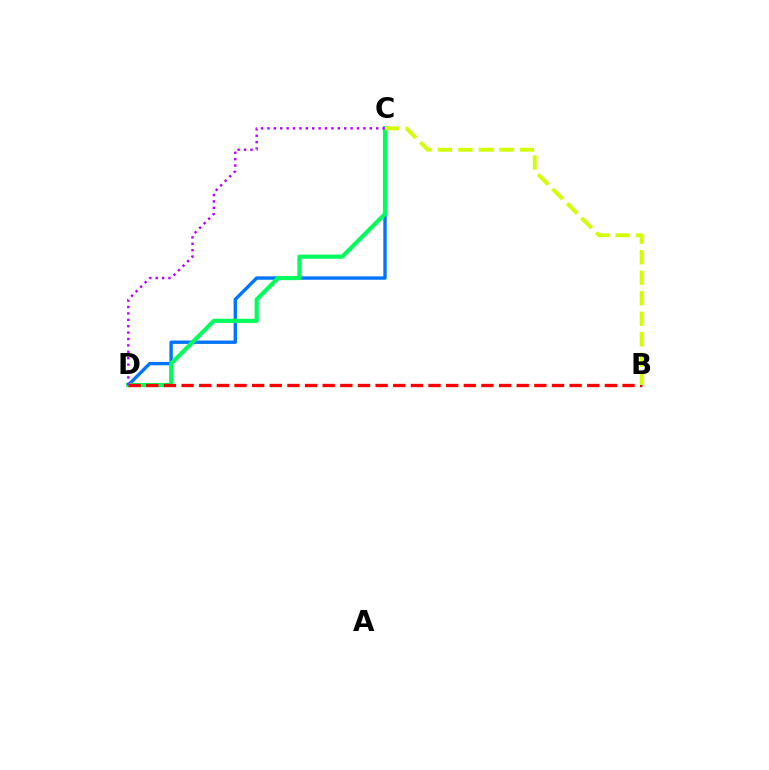{('C', 'D'): [{'color': '#0074ff', 'line_style': 'solid', 'thickness': 2.43}, {'color': '#00ff5c', 'line_style': 'solid', 'thickness': 2.99}, {'color': '#b900ff', 'line_style': 'dotted', 'thickness': 1.74}], ('B', 'D'): [{'color': '#ff0000', 'line_style': 'dashed', 'thickness': 2.4}], ('B', 'C'): [{'color': '#d1ff00', 'line_style': 'dashed', 'thickness': 2.79}]}